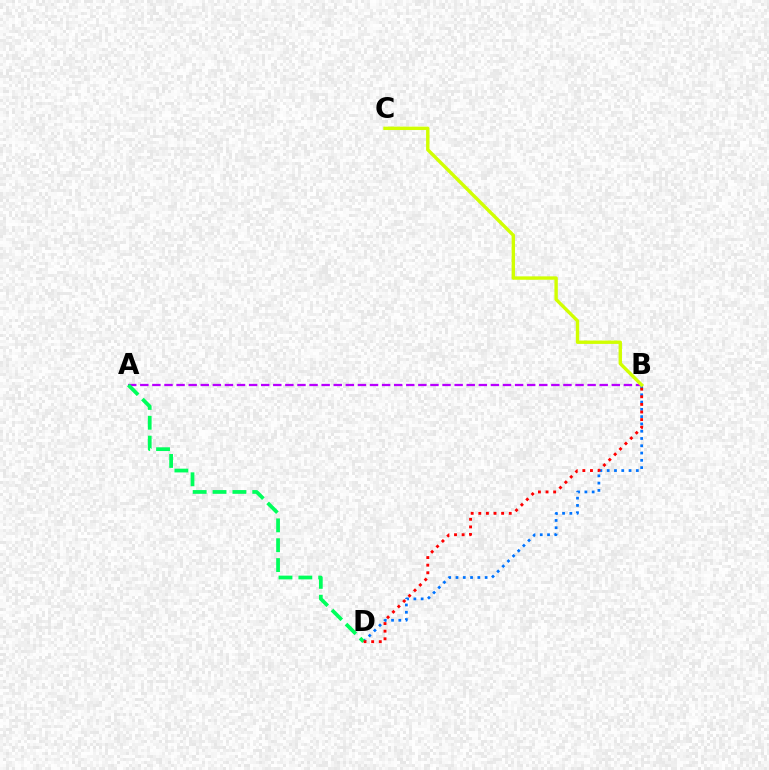{('A', 'B'): [{'color': '#b900ff', 'line_style': 'dashed', 'thickness': 1.64}], ('B', 'D'): [{'color': '#0074ff', 'line_style': 'dotted', 'thickness': 1.98}, {'color': '#ff0000', 'line_style': 'dotted', 'thickness': 2.07}], ('A', 'D'): [{'color': '#00ff5c', 'line_style': 'dashed', 'thickness': 2.7}], ('B', 'C'): [{'color': '#d1ff00', 'line_style': 'solid', 'thickness': 2.44}]}